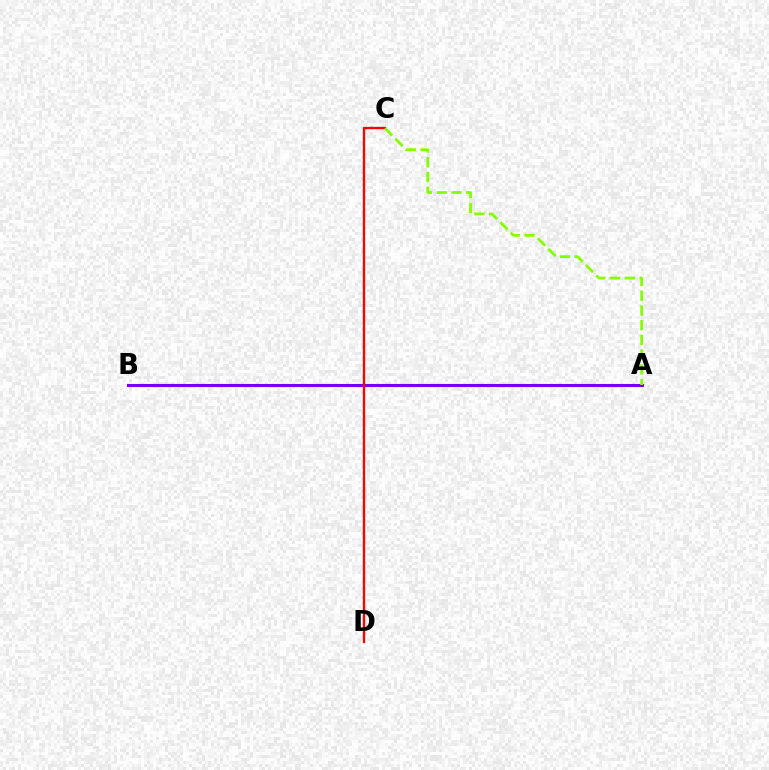{('A', 'B'): [{'color': '#7200ff', 'line_style': 'solid', 'thickness': 2.21}], ('C', 'D'): [{'color': '#00fff6', 'line_style': 'dotted', 'thickness': 1.62}, {'color': '#ff0000', 'line_style': 'solid', 'thickness': 1.67}], ('A', 'C'): [{'color': '#84ff00', 'line_style': 'dashed', 'thickness': 2.0}]}